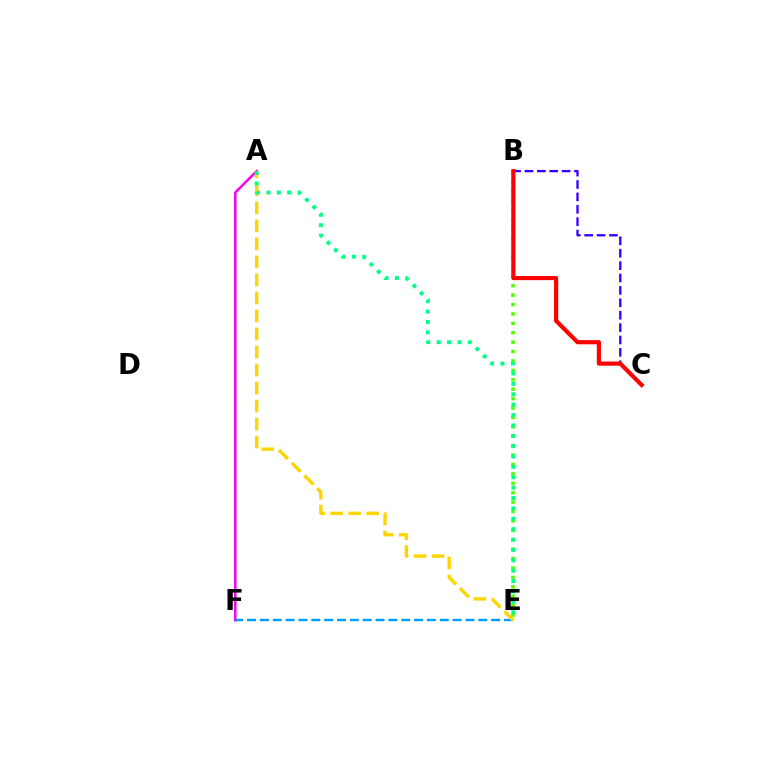{('A', 'F'): [{'color': '#ff00ed', 'line_style': 'solid', 'thickness': 1.82}], ('E', 'F'): [{'color': '#009eff', 'line_style': 'dashed', 'thickness': 1.75}], ('A', 'E'): [{'color': '#ffd500', 'line_style': 'dashed', 'thickness': 2.45}, {'color': '#00ff86', 'line_style': 'dotted', 'thickness': 2.82}], ('B', 'E'): [{'color': '#4fff00', 'line_style': 'dotted', 'thickness': 2.56}], ('B', 'C'): [{'color': '#3700ff', 'line_style': 'dashed', 'thickness': 1.68}, {'color': '#ff0000', 'line_style': 'solid', 'thickness': 2.99}]}